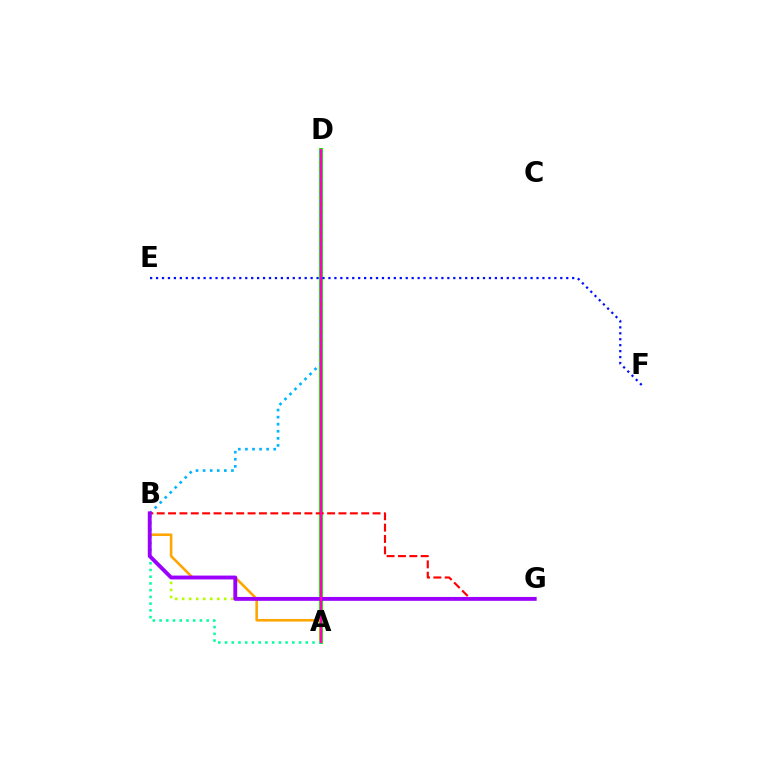{('B', 'G'): [{'color': '#b3ff00', 'line_style': 'dotted', 'thickness': 1.91}, {'color': '#ff0000', 'line_style': 'dashed', 'thickness': 1.54}, {'color': '#9b00ff', 'line_style': 'solid', 'thickness': 2.79}], ('A', 'D'): [{'color': '#08ff00', 'line_style': 'solid', 'thickness': 2.89}, {'color': '#ff00bd', 'line_style': 'solid', 'thickness': 1.64}], ('A', 'B'): [{'color': '#ffa500', 'line_style': 'solid', 'thickness': 1.86}, {'color': '#00ff9d', 'line_style': 'dotted', 'thickness': 1.83}], ('B', 'D'): [{'color': '#00b5ff', 'line_style': 'dotted', 'thickness': 1.92}], ('E', 'F'): [{'color': '#0010ff', 'line_style': 'dotted', 'thickness': 1.62}]}